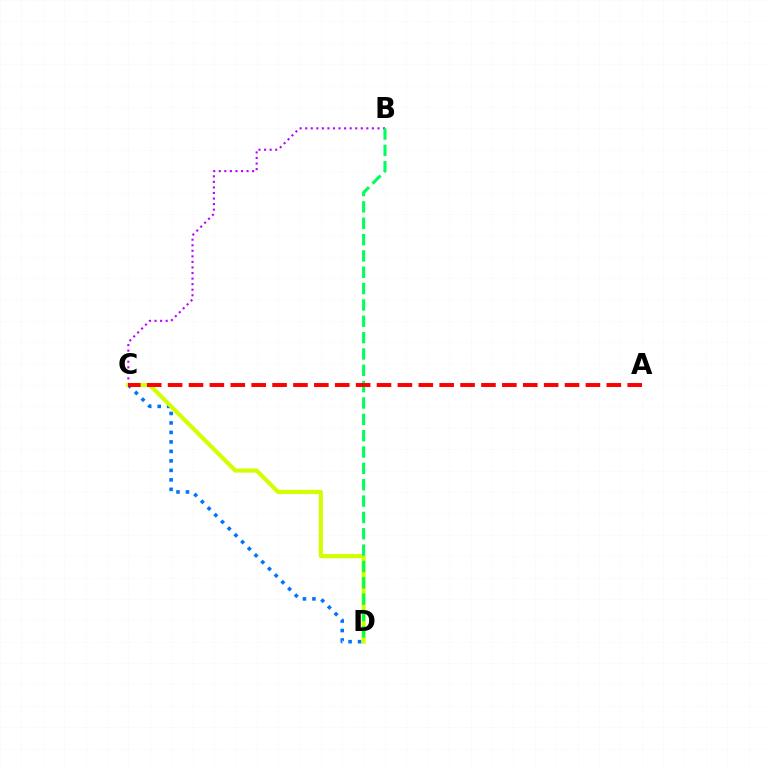{('C', 'D'): [{'color': '#0074ff', 'line_style': 'dotted', 'thickness': 2.58}, {'color': '#d1ff00', 'line_style': 'solid', 'thickness': 2.97}], ('B', 'C'): [{'color': '#b900ff', 'line_style': 'dotted', 'thickness': 1.51}], ('B', 'D'): [{'color': '#00ff5c', 'line_style': 'dashed', 'thickness': 2.22}], ('A', 'C'): [{'color': '#ff0000', 'line_style': 'dashed', 'thickness': 2.84}]}